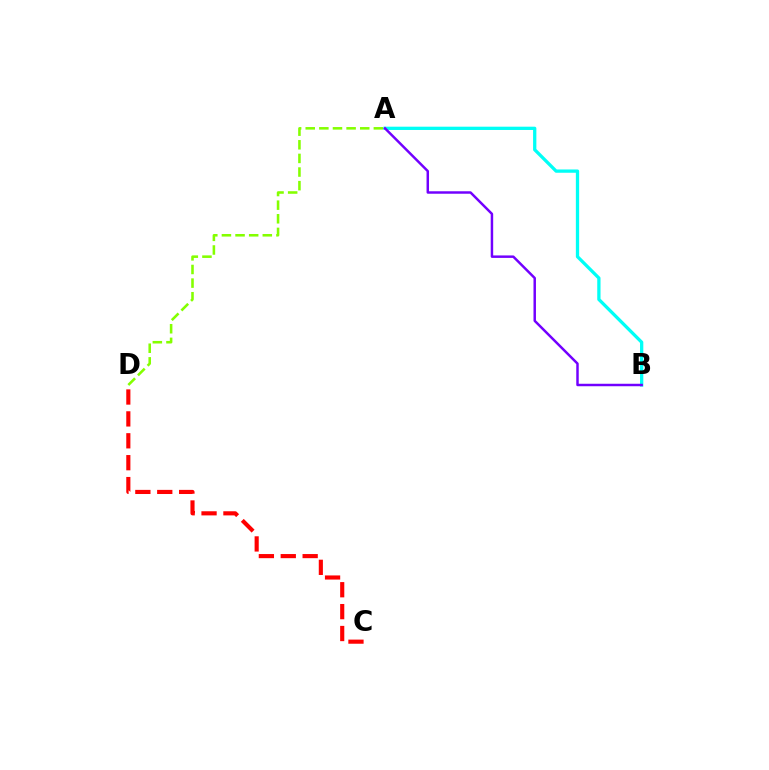{('A', 'B'): [{'color': '#00fff6', 'line_style': 'solid', 'thickness': 2.37}, {'color': '#7200ff', 'line_style': 'solid', 'thickness': 1.78}], ('A', 'D'): [{'color': '#84ff00', 'line_style': 'dashed', 'thickness': 1.85}], ('C', 'D'): [{'color': '#ff0000', 'line_style': 'dashed', 'thickness': 2.97}]}